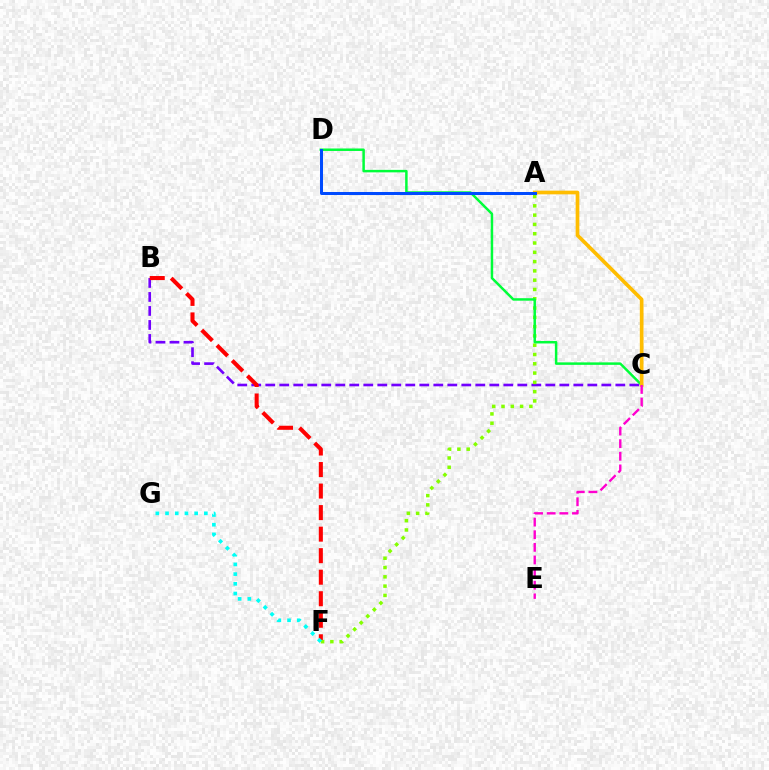{('B', 'C'): [{'color': '#7200ff', 'line_style': 'dashed', 'thickness': 1.9}], ('B', 'F'): [{'color': '#ff0000', 'line_style': 'dashed', 'thickness': 2.92}], ('A', 'F'): [{'color': '#84ff00', 'line_style': 'dotted', 'thickness': 2.52}], ('C', 'D'): [{'color': '#00ff39', 'line_style': 'solid', 'thickness': 1.79}], ('A', 'C'): [{'color': '#ffbd00', 'line_style': 'solid', 'thickness': 2.65}], ('C', 'E'): [{'color': '#ff00cf', 'line_style': 'dashed', 'thickness': 1.71}], ('F', 'G'): [{'color': '#00fff6', 'line_style': 'dotted', 'thickness': 2.64}], ('A', 'D'): [{'color': '#004bff', 'line_style': 'solid', 'thickness': 2.17}]}